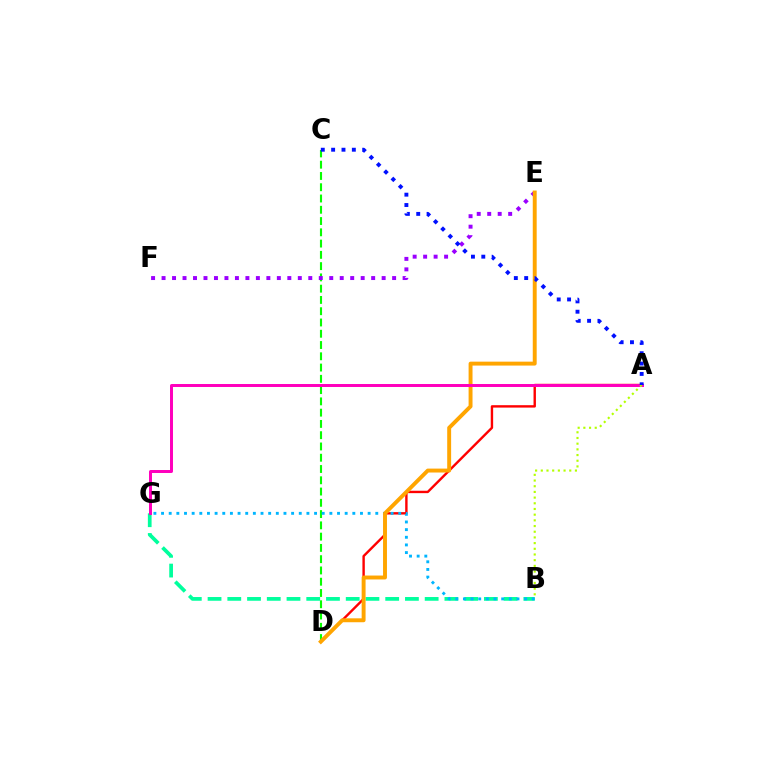{('C', 'D'): [{'color': '#08ff00', 'line_style': 'dashed', 'thickness': 1.53}], ('A', 'D'): [{'color': '#ff0000', 'line_style': 'solid', 'thickness': 1.73}], ('E', 'F'): [{'color': '#9b00ff', 'line_style': 'dotted', 'thickness': 2.85}], ('B', 'G'): [{'color': '#00ff9d', 'line_style': 'dashed', 'thickness': 2.68}, {'color': '#00b5ff', 'line_style': 'dotted', 'thickness': 2.08}], ('D', 'E'): [{'color': '#ffa500', 'line_style': 'solid', 'thickness': 2.82}], ('A', 'G'): [{'color': '#ff00bd', 'line_style': 'solid', 'thickness': 2.15}], ('A', 'B'): [{'color': '#b3ff00', 'line_style': 'dotted', 'thickness': 1.55}], ('A', 'C'): [{'color': '#0010ff', 'line_style': 'dotted', 'thickness': 2.81}]}